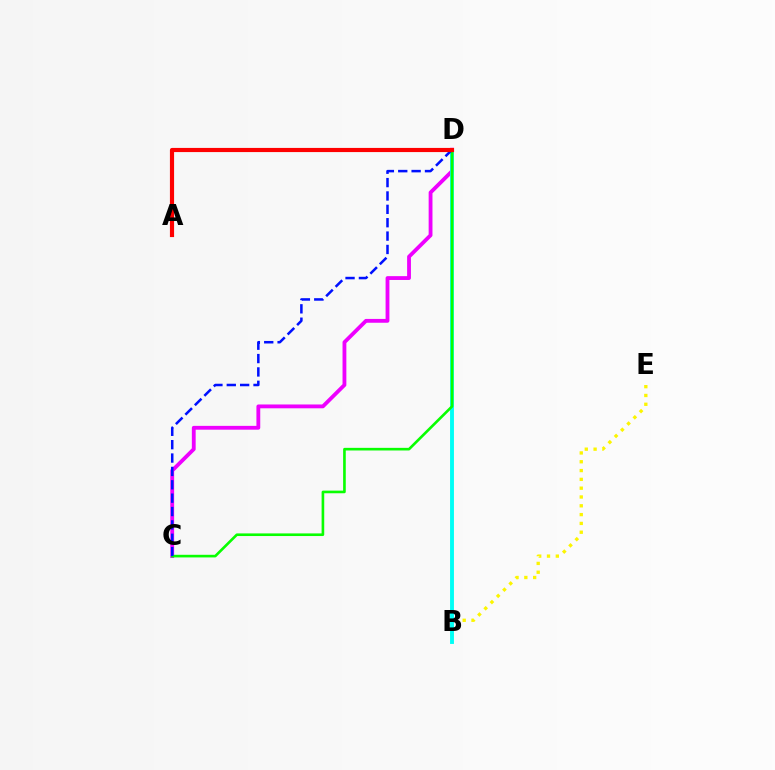{('C', 'D'): [{'color': '#ee00ff', 'line_style': 'solid', 'thickness': 2.75}, {'color': '#08ff00', 'line_style': 'solid', 'thickness': 1.89}, {'color': '#0010ff', 'line_style': 'dashed', 'thickness': 1.82}], ('B', 'E'): [{'color': '#fcf500', 'line_style': 'dotted', 'thickness': 2.39}], ('B', 'D'): [{'color': '#00fff6', 'line_style': 'solid', 'thickness': 2.79}], ('A', 'D'): [{'color': '#ff0000', 'line_style': 'solid', 'thickness': 3.0}]}